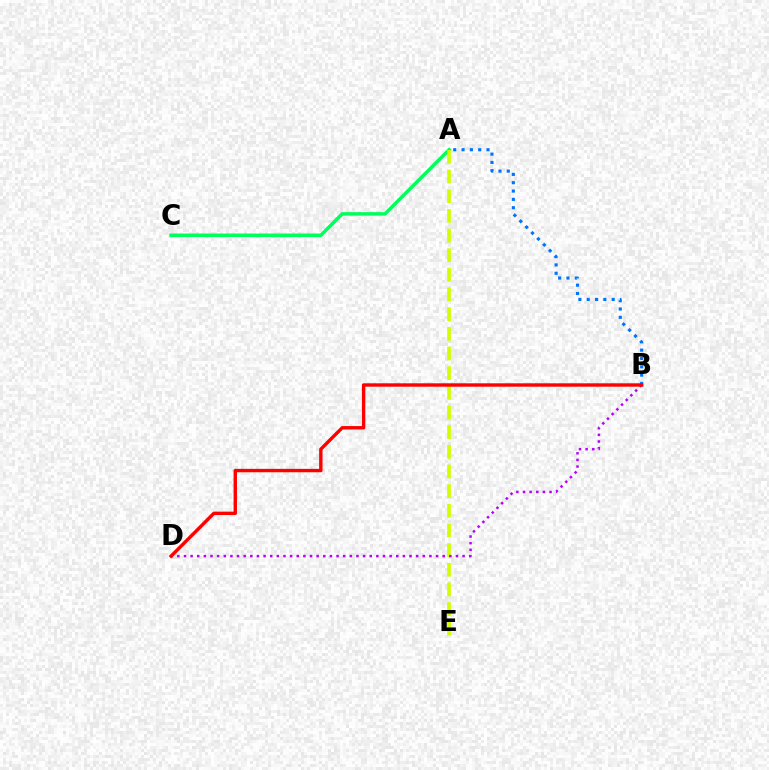{('A', 'B'): [{'color': '#0074ff', 'line_style': 'dotted', 'thickness': 2.26}], ('A', 'C'): [{'color': '#00ff5c', 'line_style': 'solid', 'thickness': 2.52}], ('A', 'E'): [{'color': '#d1ff00', 'line_style': 'dashed', 'thickness': 2.67}], ('B', 'D'): [{'color': '#b900ff', 'line_style': 'dotted', 'thickness': 1.8}, {'color': '#ff0000', 'line_style': 'solid', 'thickness': 2.45}]}